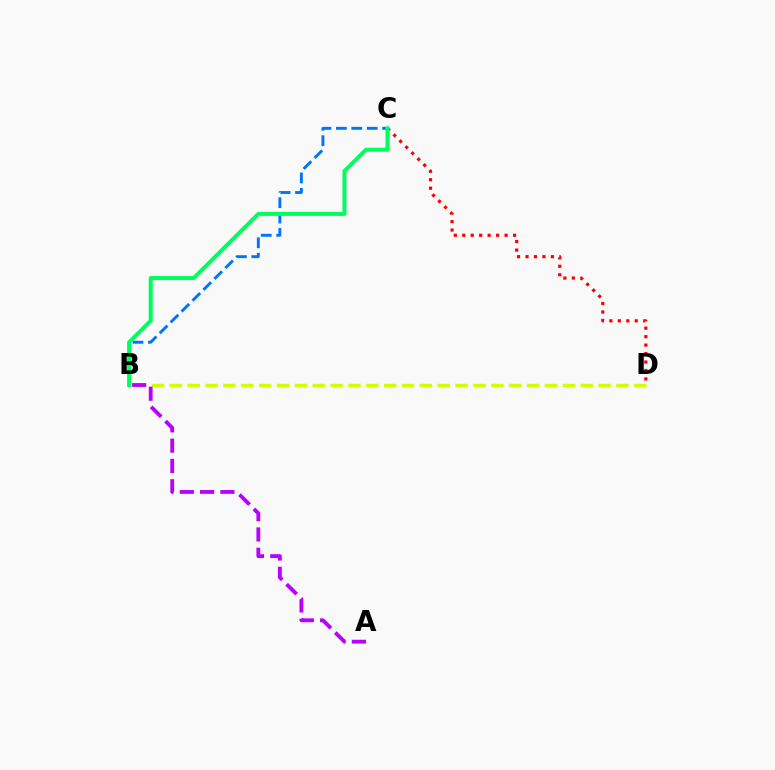{('B', 'D'): [{'color': '#d1ff00', 'line_style': 'dashed', 'thickness': 2.43}], ('B', 'C'): [{'color': '#0074ff', 'line_style': 'dashed', 'thickness': 2.09}, {'color': '#00ff5c', 'line_style': 'solid', 'thickness': 2.89}], ('A', 'B'): [{'color': '#b900ff', 'line_style': 'dashed', 'thickness': 2.76}], ('C', 'D'): [{'color': '#ff0000', 'line_style': 'dotted', 'thickness': 2.3}]}